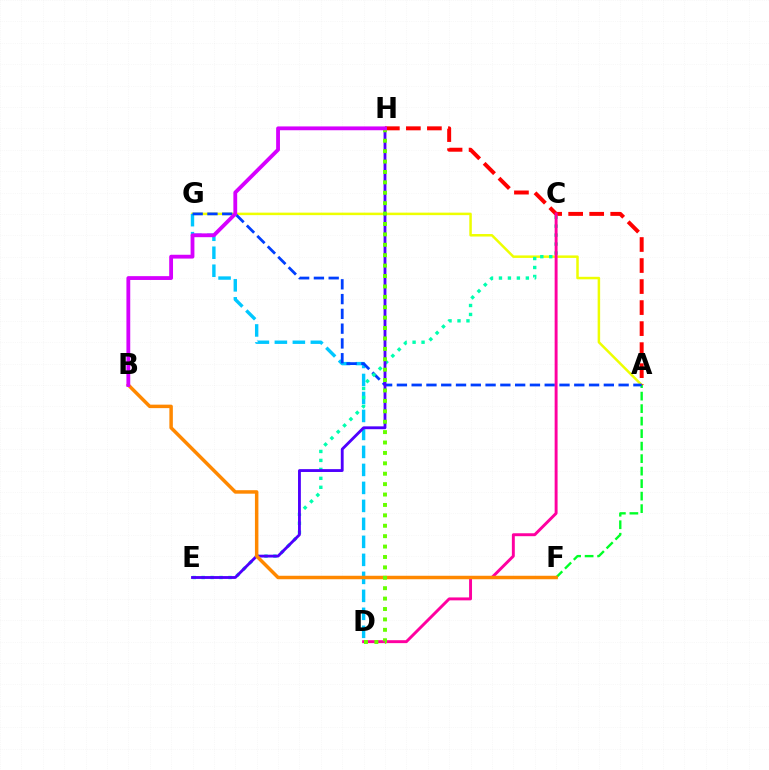{('A', 'G'): [{'color': '#eeff00', 'line_style': 'solid', 'thickness': 1.8}, {'color': '#003fff', 'line_style': 'dashed', 'thickness': 2.01}], ('A', 'H'): [{'color': '#ff0000', 'line_style': 'dashed', 'thickness': 2.86}], ('A', 'F'): [{'color': '#00ff27', 'line_style': 'dashed', 'thickness': 1.7}], ('D', 'G'): [{'color': '#00c7ff', 'line_style': 'dashed', 'thickness': 2.44}], ('C', 'E'): [{'color': '#00ffaf', 'line_style': 'dotted', 'thickness': 2.44}], ('E', 'H'): [{'color': '#4f00ff', 'line_style': 'solid', 'thickness': 2.05}], ('C', 'D'): [{'color': '#ff00a0', 'line_style': 'solid', 'thickness': 2.11}], ('B', 'F'): [{'color': '#ff8800', 'line_style': 'solid', 'thickness': 2.51}], ('D', 'H'): [{'color': '#66ff00', 'line_style': 'dotted', 'thickness': 2.83}], ('B', 'H'): [{'color': '#d600ff', 'line_style': 'solid', 'thickness': 2.75}]}